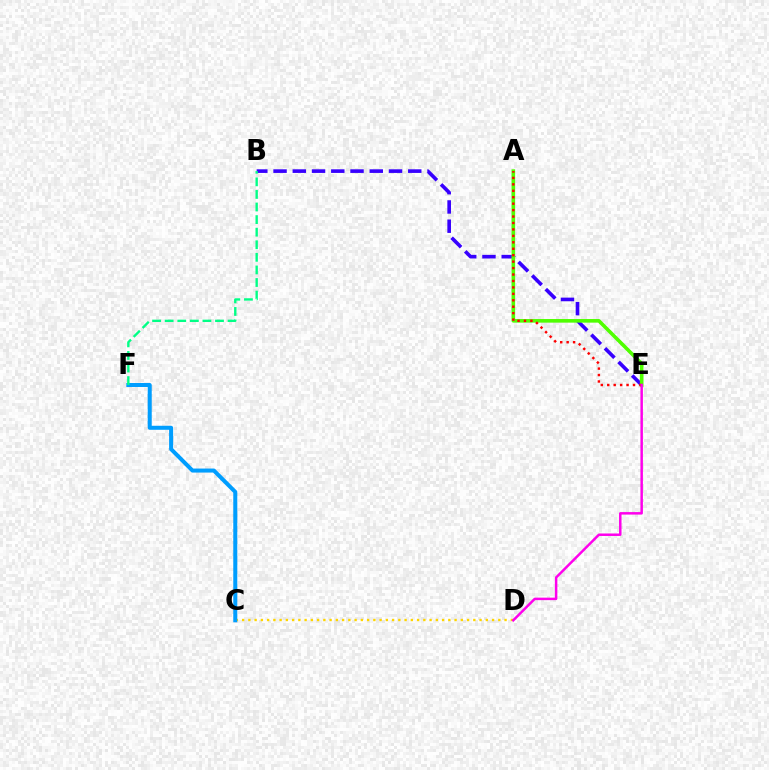{('B', 'E'): [{'color': '#3700ff', 'line_style': 'dashed', 'thickness': 2.61}], ('A', 'E'): [{'color': '#4fff00', 'line_style': 'solid', 'thickness': 2.6}, {'color': '#ff0000', 'line_style': 'dotted', 'thickness': 1.75}], ('C', 'D'): [{'color': '#ffd500', 'line_style': 'dotted', 'thickness': 1.7}], ('C', 'F'): [{'color': '#009eff', 'line_style': 'solid', 'thickness': 2.89}], ('B', 'F'): [{'color': '#00ff86', 'line_style': 'dashed', 'thickness': 1.71}], ('D', 'E'): [{'color': '#ff00ed', 'line_style': 'solid', 'thickness': 1.79}]}